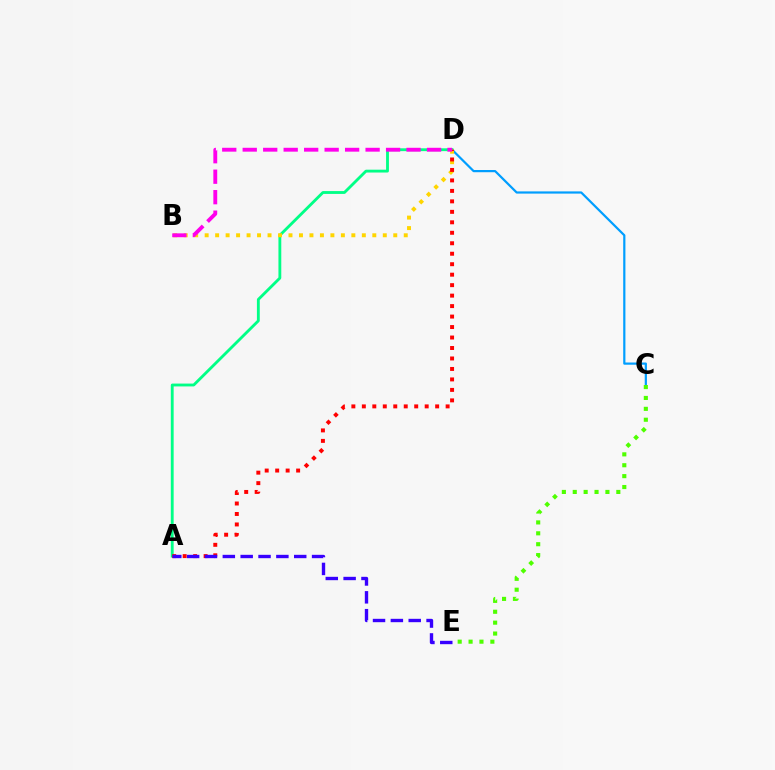{('C', 'D'): [{'color': '#009eff', 'line_style': 'solid', 'thickness': 1.59}], ('C', 'E'): [{'color': '#4fff00', 'line_style': 'dotted', 'thickness': 2.96}], ('A', 'D'): [{'color': '#00ff86', 'line_style': 'solid', 'thickness': 2.05}, {'color': '#ff0000', 'line_style': 'dotted', 'thickness': 2.85}], ('B', 'D'): [{'color': '#ffd500', 'line_style': 'dotted', 'thickness': 2.85}, {'color': '#ff00ed', 'line_style': 'dashed', 'thickness': 2.78}], ('A', 'E'): [{'color': '#3700ff', 'line_style': 'dashed', 'thickness': 2.42}]}